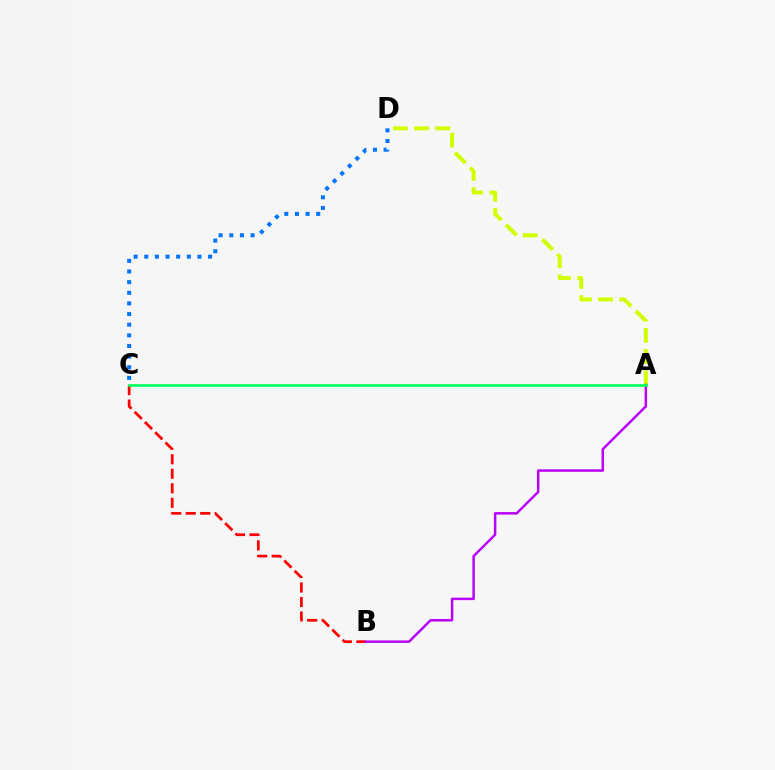{('A', 'D'): [{'color': '#d1ff00', 'line_style': 'dashed', 'thickness': 2.88}], ('B', 'C'): [{'color': '#ff0000', 'line_style': 'dashed', 'thickness': 1.97}], ('A', 'B'): [{'color': '#b900ff', 'line_style': 'solid', 'thickness': 1.79}], ('A', 'C'): [{'color': '#00ff5c', 'line_style': 'solid', 'thickness': 1.92}], ('C', 'D'): [{'color': '#0074ff', 'line_style': 'dotted', 'thickness': 2.89}]}